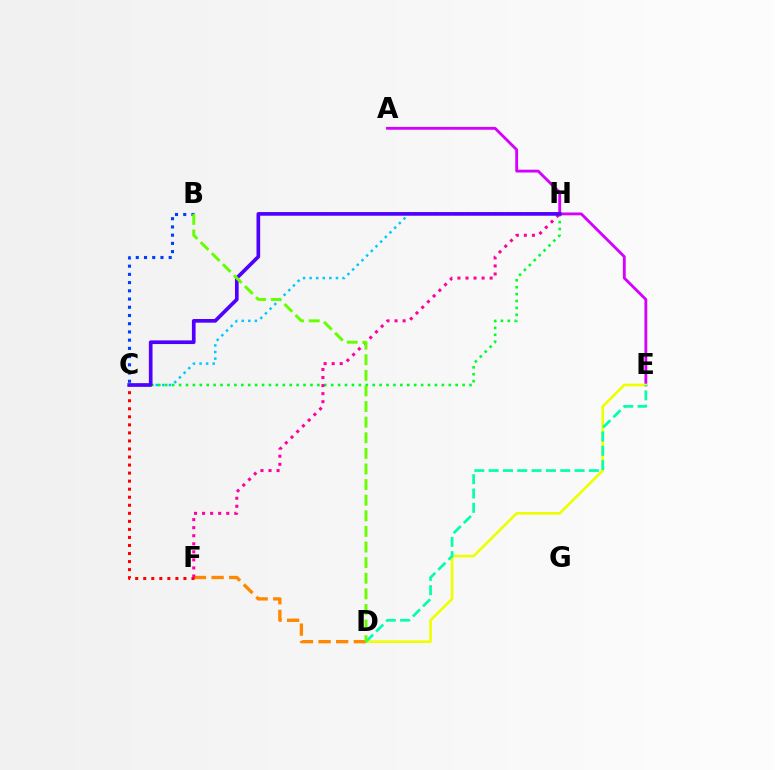{('B', 'C'): [{'color': '#003fff', 'line_style': 'dotted', 'thickness': 2.23}], ('C', 'H'): [{'color': '#00c7ff', 'line_style': 'dotted', 'thickness': 1.79}, {'color': '#00ff27', 'line_style': 'dotted', 'thickness': 1.88}, {'color': '#4f00ff', 'line_style': 'solid', 'thickness': 2.64}], ('A', 'E'): [{'color': '#d600ff', 'line_style': 'solid', 'thickness': 2.04}], ('D', 'E'): [{'color': '#eeff00', 'line_style': 'solid', 'thickness': 1.9}, {'color': '#00ffaf', 'line_style': 'dashed', 'thickness': 1.95}], ('D', 'F'): [{'color': '#ff8800', 'line_style': 'dashed', 'thickness': 2.39}], ('C', 'F'): [{'color': '#ff0000', 'line_style': 'dotted', 'thickness': 2.18}], ('F', 'H'): [{'color': '#ff00a0', 'line_style': 'dotted', 'thickness': 2.19}], ('B', 'D'): [{'color': '#66ff00', 'line_style': 'dashed', 'thickness': 2.12}]}